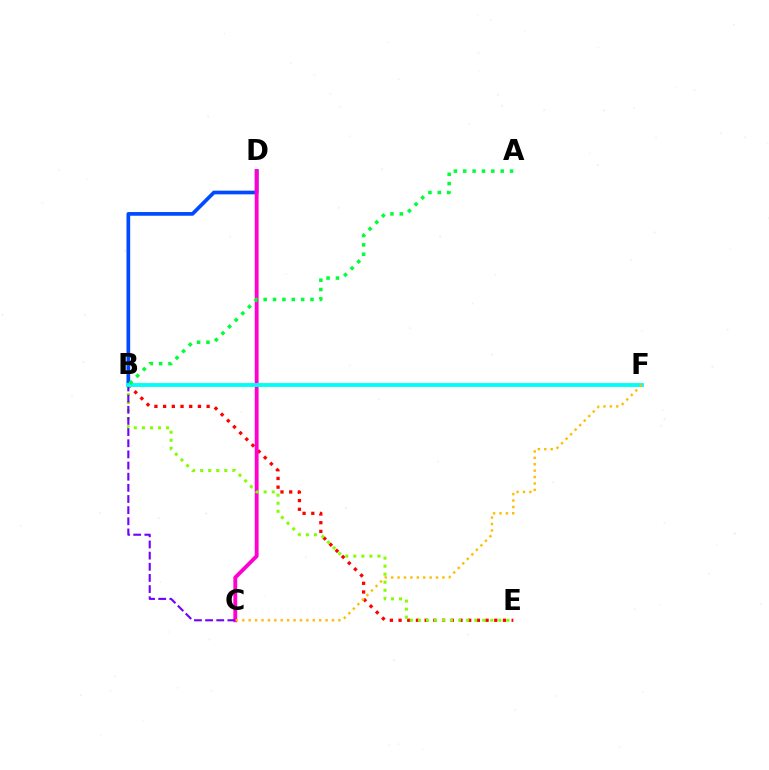{('B', 'D'): [{'color': '#004bff', 'line_style': 'solid', 'thickness': 2.66}], ('B', 'E'): [{'color': '#ff0000', 'line_style': 'dotted', 'thickness': 2.36}, {'color': '#84ff00', 'line_style': 'dotted', 'thickness': 2.19}], ('C', 'D'): [{'color': '#ff00cf', 'line_style': 'solid', 'thickness': 2.77}], ('B', 'C'): [{'color': '#7200ff', 'line_style': 'dashed', 'thickness': 1.51}], ('B', 'F'): [{'color': '#00fff6', 'line_style': 'solid', 'thickness': 2.79}], ('A', 'B'): [{'color': '#00ff39', 'line_style': 'dotted', 'thickness': 2.54}], ('C', 'F'): [{'color': '#ffbd00', 'line_style': 'dotted', 'thickness': 1.74}]}